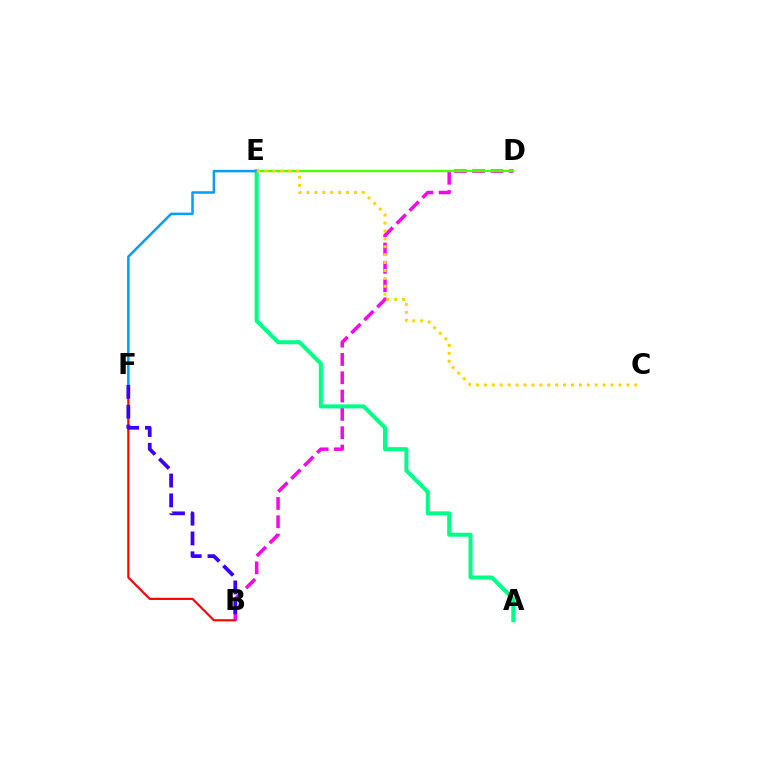{('B', 'D'): [{'color': '#ff00ed', 'line_style': 'dashed', 'thickness': 2.49}], ('B', 'F'): [{'color': '#ff0000', 'line_style': 'solid', 'thickness': 1.54}, {'color': '#3700ff', 'line_style': 'dashed', 'thickness': 2.69}], ('D', 'E'): [{'color': '#4fff00', 'line_style': 'solid', 'thickness': 1.68}], ('A', 'E'): [{'color': '#00ff86', 'line_style': 'solid', 'thickness': 2.89}], ('E', 'F'): [{'color': '#009eff', 'line_style': 'solid', 'thickness': 1.81}], ('C', 'E'): [{'color': '#ffd500', 'line_style': 'dotted', 'thickness': 2.15}]}